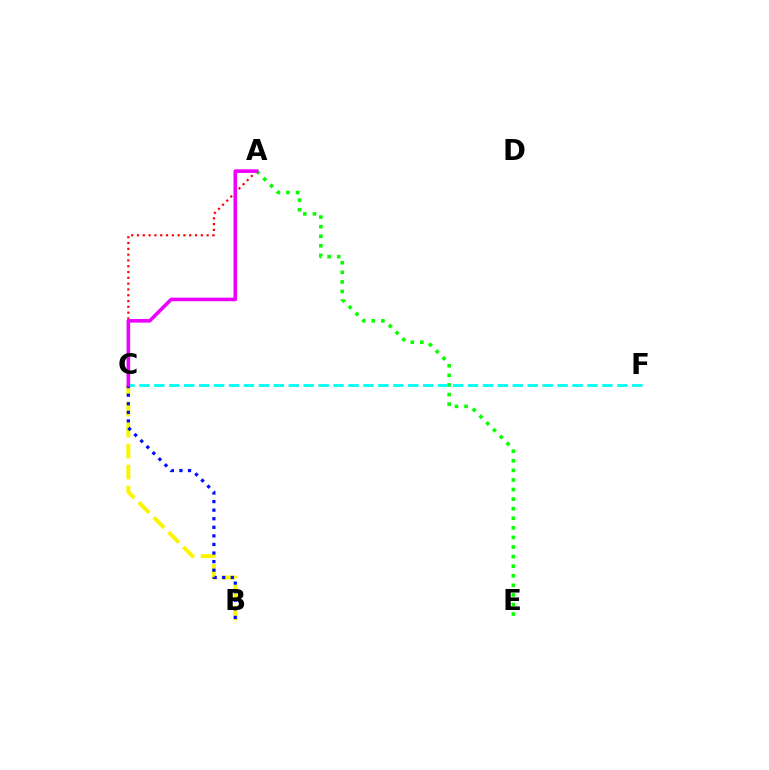{('B', 'C'): [{'color': '#fcf500', 'line_style': 'dashed', 'thickness': 2.86}, {'color': '#0010ff', 'line_style': 'dotted', 'thickness': 2.33}], ('A', 'E'): [{'color': '#08ff00', 'line_style': 'dotted', 'thickness': 2.6}], ('C', 'F'): [{'color': '#00fff6', 'line_style': 'dashed', 'thickness': 2.03}], ('A', 'C'): [{'color': '#ff0000', 'line_style': 'dotted', 'thickness': 1.58}, {'color': '#ee00ff', 'line_style': 'solid', 'thickness': 2.58}]}